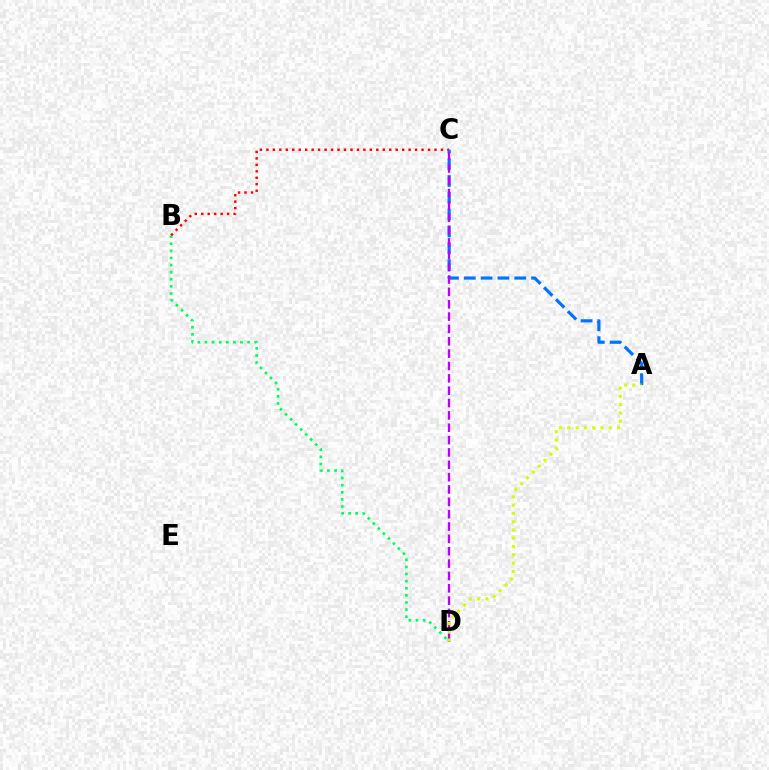{('B', 'D'): [{'color': '#00ff5c', 'line_style': 'dotted', 'thickness': 1.93}], ('B', 'C'): [{'color': '#ff0000', 'line_style': 'dotted', 'thickness': 1.76}], ('A', 'C'): [{'color': '#0074ff', 'line_style': 'dashed', 'thickness': 2.28}], ('C', 'D'): [{'color': '#b900ff', 'line_style': 'dashed', 'thickness': 1.68}], ('A', 'D'): [{'color': '#d1ff00', 'line_style': 'dotted', 'thickness': 2.25}]}